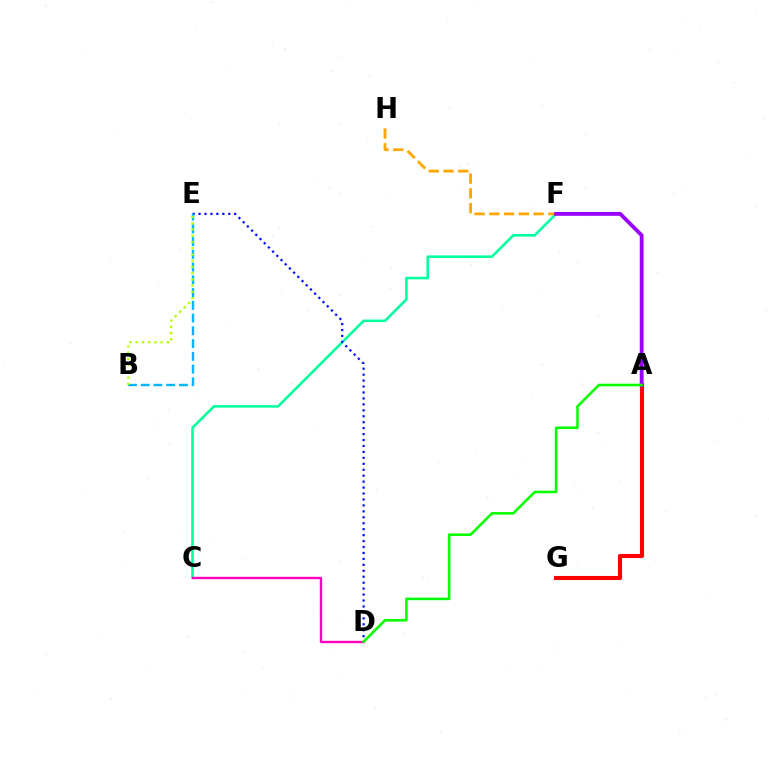{('C', 'F'): [{'color': '#00ff9d', 'line_style': 'solid', 'thickness': 1.84}], ('F', 'H'): [{'color': '#ffa500', 'line_style': 'dashed', 'thickness': 2.01}], ('D', 'E'): [{'color': '#0010ff', 'line_style': 'dotted', 'thickness': 1.61}], ('B', 'E'): [{'color': '#00b5ff', 'line_style': 'dashed', 'thickness': 1.73}, {'color': '#b3ff00', 'line_style': 'dotted', 'thickness': 1.7}], ('A', 'G'): [{'color': '#ff0000', 'line_style': 'solid', 'thickness': 2.96}], ('A', 'F'): [{'color': '#9b00ff', 'line_style': 'solid', 'thickness': 2.75}], ('C', 'D'): [{'color': '#ff00bd', 'line_style': 'solid', 'thickness': 1.72}], ('A', 'D'): [{'color': '#08ff00', 'line_style': 'solid', 'thickness': 1.86}]}